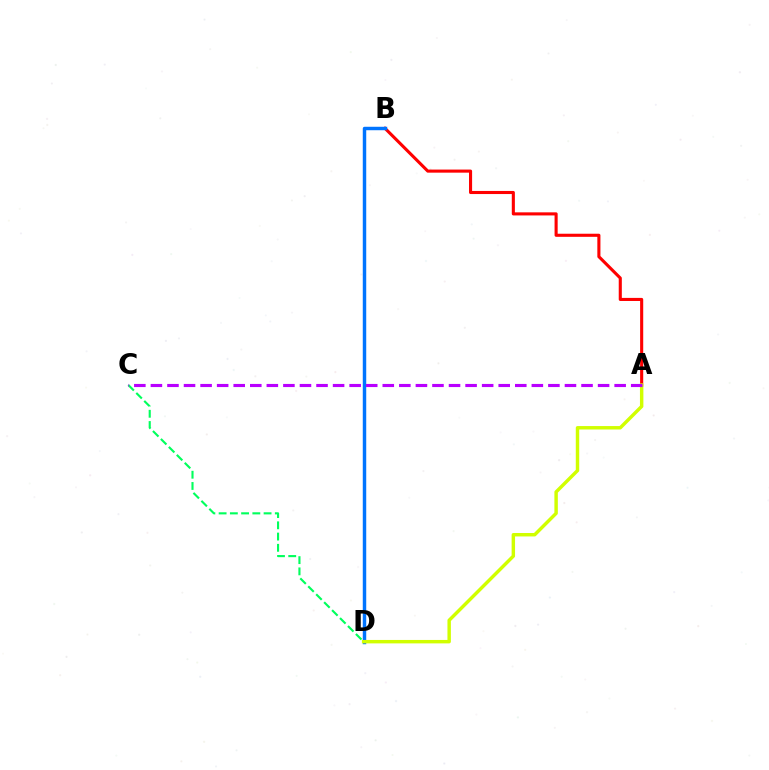{('A', 'B'): [{'color': '#ff0000', 'line_style': 'solid', 'thickness': 2.23}], ('B', 'D'): [{'color': '#0074ff', 'line_style': 'solid', 'thickness': 2.49}], ('A', 'D'): [{'color': '#d1ff00', 'line_style': 'solid', 'thickness': 2.48}], ('C', 'D'): [{'color': '#00ff5c', 'line_style': 'dashed', 'thickness': 1.53}], ('A', 'C'): [{'color': '#b900ff', 'line_style': 'dashed', 'thickness': 2.25}]}